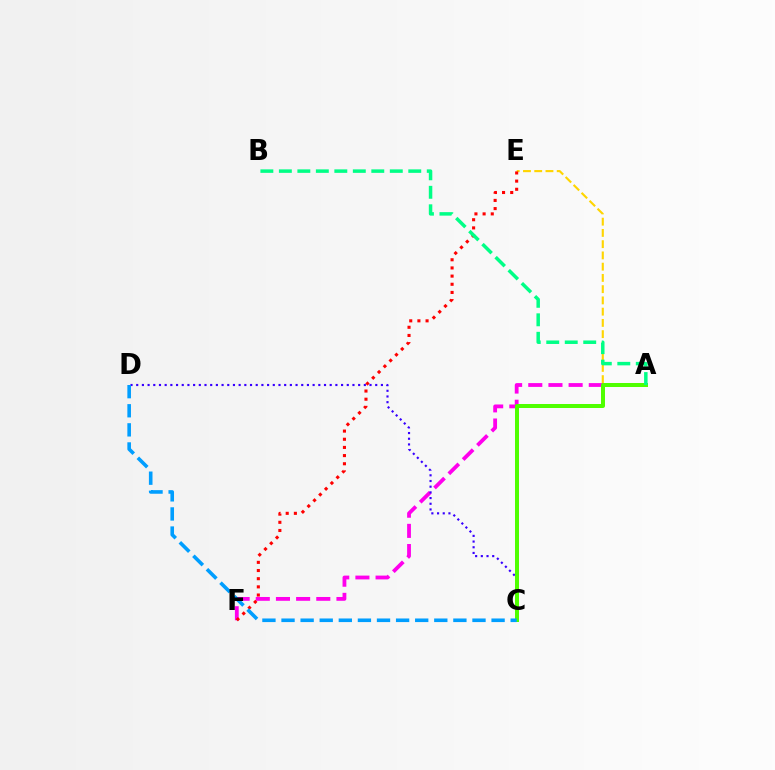{('A', 'F'): [{'color': '#ff00ed', 'line_style': 'dashed', 'thickness': 2.74}], ('A', 'E'): [{'color': '#ffd500', 'line_style': 'dashed', 'thickness': 1.53}], ('C', 'D'): [{'color': '#3700ff', 'line_style': 'dotted', 'thickness': 1.55}, {'color': '#009eff', 'line_style': 'dashed', 'thickness': 2.59}], ('A', 'C'): [{'color': '#4fff00', 'line_style': 'solid', 'thickness': 2.88}], ('E', 'F'): [{'color': '#ff0000', 'line_style': 'dotted', 'thickness': 2.22}], ('A', 'B'): [{'color': '#00ff86', 'line_style': 'dashed', 'thickness': 2.51}]}